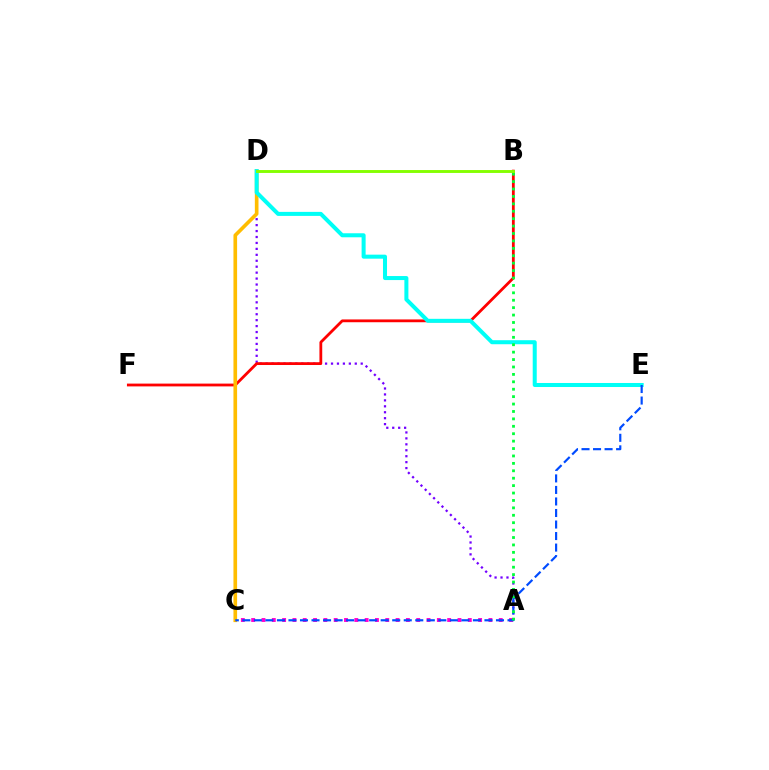{('A', 'D'): [{'color': '#7200ff', 'line_style': 'dotted', 'thickness': 1.61}], ('B', 'F'): [{'color': '#ff0000', 'line_style': 'solid', 'thickness': 2.01}], ('C', 'D'): [{'color': '#ffbd00', 'line_style': 'solid', 'thickness': 2.63}], ('A', 'C'): [{'color': '#ff00cf', 'line_style': 'dotted', 'thickness': 2.8}], ('D', 'E'): [{'color': '#00fff6', 'line_style': 'solid', 'thickness': 2.9}], ('C', 'E'): [{'color': '#004bff', 'line_style': 'dashed', 'thickness': 1.57}], ('A', 'B'): [{'color': '#00ff39', 'line_style': 'dotted', 'thickness': 2.01}], ('B', 'D'): [{'color': '#84ff00', 'line_style': 'solid', 'thickness': 2.09}]}